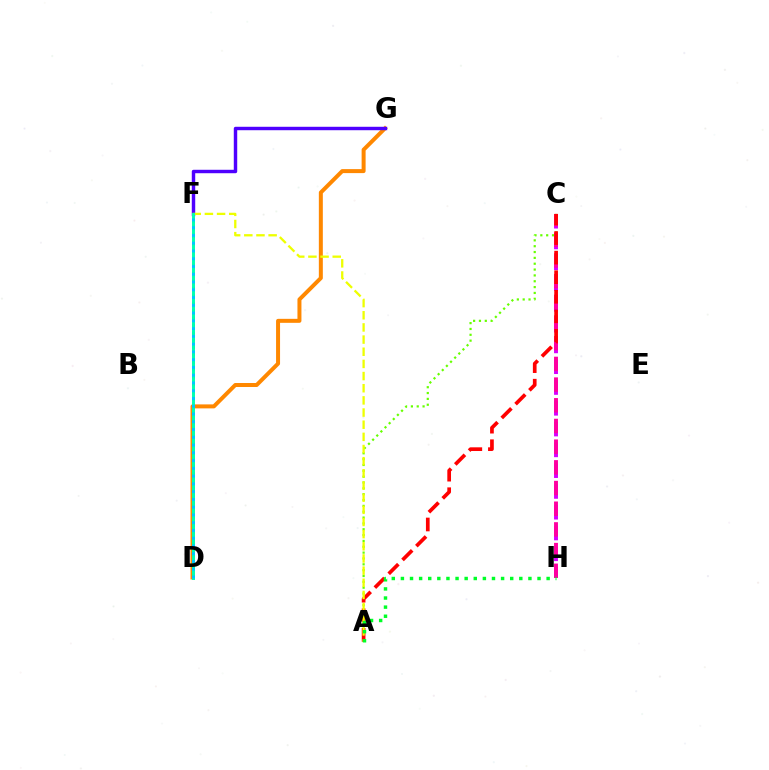{('D', 'F'): [{'color': '#003fff', 'line_style': 'dotted', 'thickness': 2.01}, {'color': '#00ffaf', 'line_style': 'solid', 'thickness': 2.12}, {'color': '#00c7ff', 'line_style': 'dotted', 'thickness': 2.11}], ('A', 'C'): [{'color': '#66ff00', 'line_style': 'dotted', 'thickness': 1.59}, {'color': '#ff0000', 'line_style': 'dashed', 'thickness': 2.66}], ('C', 'H'): [{'color': '#d600ff', 'line_style': 'dashed', 'thickness': 2.82}, {'color': '#ff00a0', 'line_style': 'dashed', 'thickness': 2.81}], ('D', 'G'): [{'color': '#ff8800', 'line_style': 'solid', 'thickness': 2.87}], ('F', 'G'): [{'color': '#4f00ff', 'line_style': 'solid', 'thickness': 2.48}], ('A', 'F'): [{'color': '#eeff00', 'line_style': 'dashed', 'thickness': 1.65}], ('A', 'H'): [{'color': '#00ff27', 'line_style': 'dotted', 'thickness': 2.47}]}